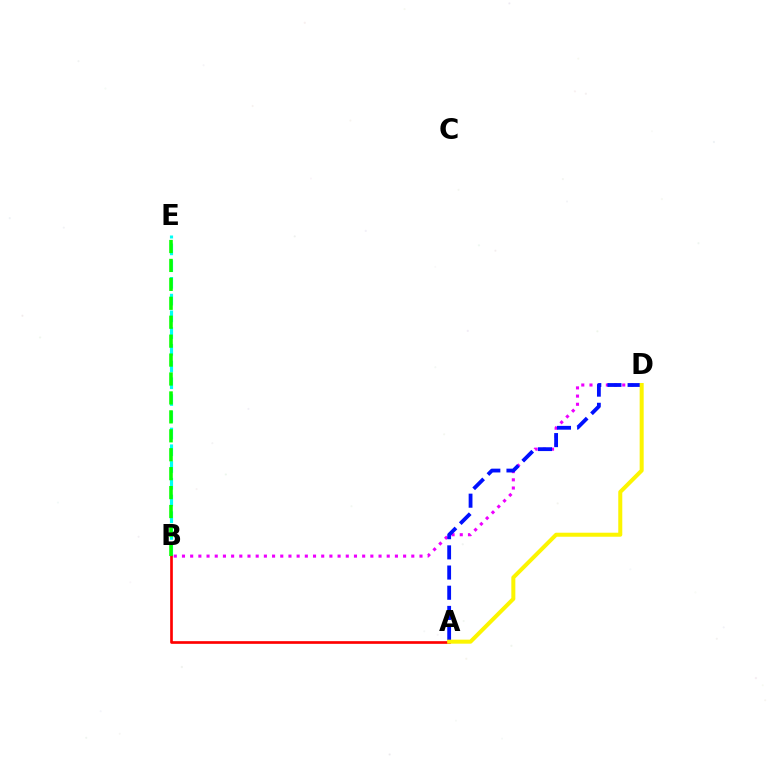{('B', 'E'): [{'color': '#00fff6', 'line_style': 'dashed', 'thickness': 2.27}, {'color': '#08ff00', 'line_style': 'dashed', 'thickness': 2.57}], ('A', 'B'): [{'color': '#ff0000', 'line_style': 'solid', 'thickness': 1.92}], ('B', 'D'): [{'color': '#ee00ff', 'line_style': 'dotted', 'thickness': 2.23}], ('A', 'D'): [{'color': '#0010ff', 'line_style': 'dashed', 'thickness': 2.74}, {'color': '#fcf500', 'line_style': 'solid', 'thickness': 2.89}]}